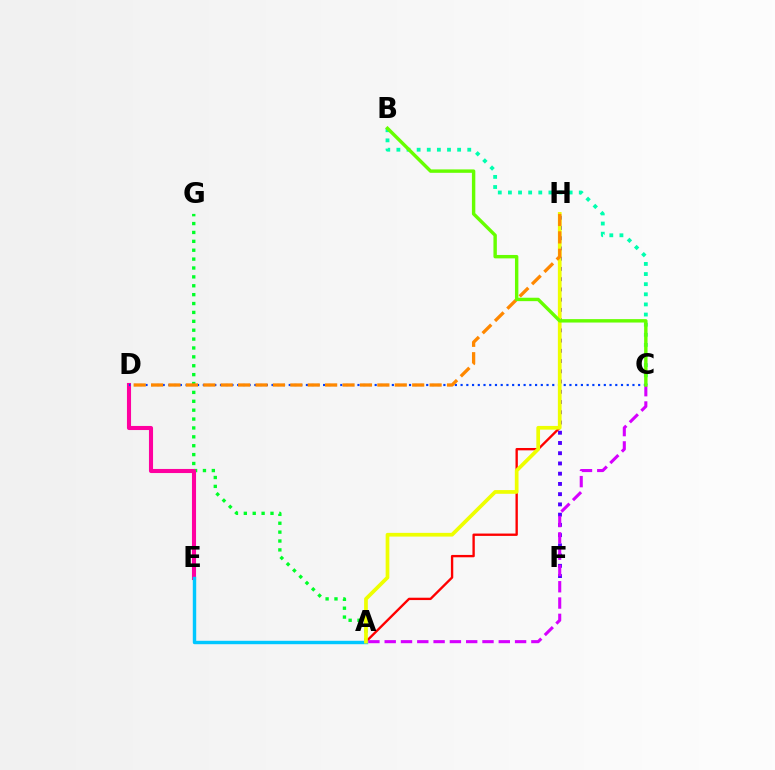{('F', 'H'): [{'color': '#4f00ff', 'line_style': 'dotted', 'thickness': 2.78}], ('B', 'C'): [{'color': '#00ffaf', 'line_style': 'dotted', 'thickness': 2.75}, {'color': '#66ff00', 'line_style': 'solid', 'thickness': 2.46}], ('A', 'G'): [{'color': '#00ff27', 'line_style': 'dotted', 'thickness': 2.41}], ('A', 'H'): [{'color': '#ff0000', 'line_style': 'solid', 'thickness': 1.7}, {'color': '#eeff00', 'line_style': 'solid', 'thickness': 2.67}], ('D', 'E'): [{'color': '#ff00a0', 'line_style': 'solid', 'thickness': 2.94}], ('A', 'E'): [{'color': '#00c7ff', 'line_style': 'solid', 'thickness': 2.46}], ('A', 'C'): [{'color': '#d600ff', 'line_style': 'dashed', 'thickness': 2.21}], ('C', 'D'): [{'color': '#003fff', 'line_style': 'dotted', 'thickness': 1.56}], ('D', 'H'): [{'color': '#ff8800', 'line_style': 'dashed', 'thickness': 2.36}]}